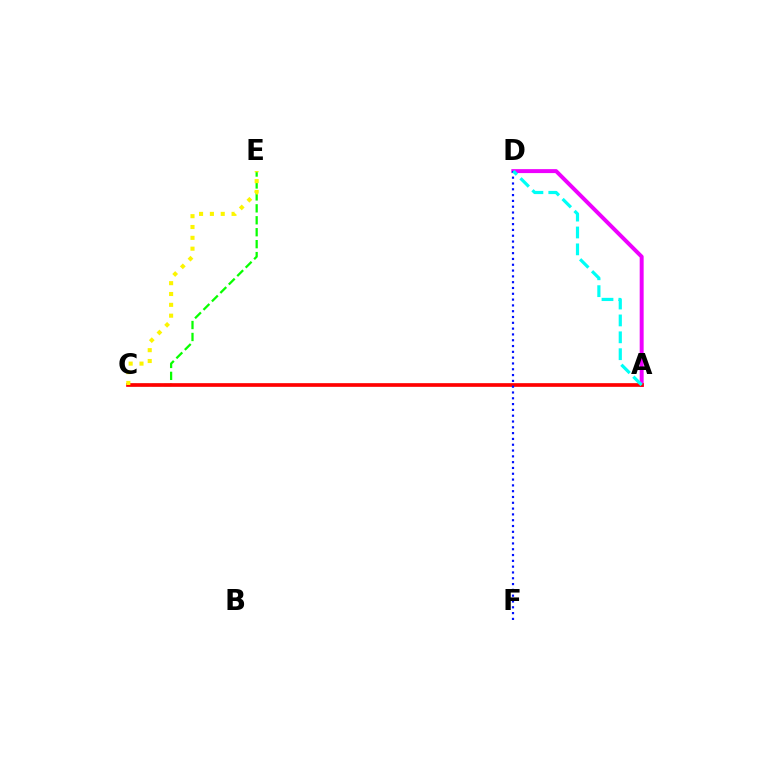{('A', 'D'): [{'color': '#ee00ff', 'line_style': 'solid', 'thickness': 2.85}, {'color': '#00fff6', 'line_style': 'dashed', 'thickness': 2.29}], ('C', 'E'): [{'color': '#08ff00', 'line_style': 'dashed', 'thickness': 1.62}, {'color': '#fcf500', 'line_style': 'dotted', 'thickness': 2.94}], ('A', 'C'): [{'color': '#ff0000', 'line_style': 'solid', 'thickness': 2.64}], ('D', 'F'): [{'color': '#0010ff', 'line_style': 'dotted', 'thickness': 1.58}]}